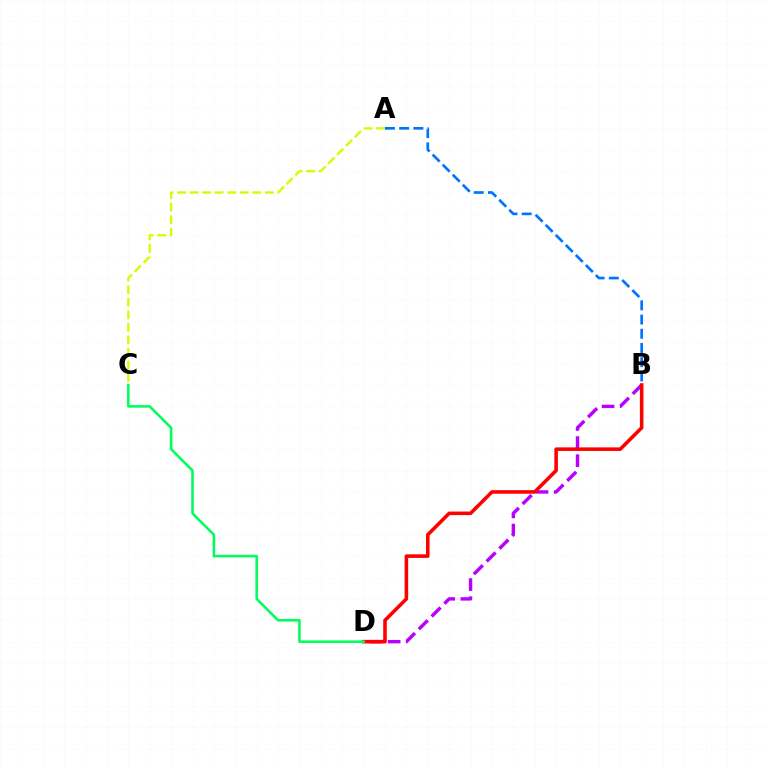{('A', 'C'): [{'color': '#d1ff00', 'line_style': 'dashed', 'thickness': 1.7}], ('B', 'D'): [{'color': '#b900ff', 'line_style': 'dashed', 'thickness': 2.46}, {'color': '#ff0000', 'line_style': 'solid', 'thickness': 2.57}], ('A', 'B'): [{'color': '#0074ff', 'line_style': 'dashed', 'thickness': 1.93}], ('C', 'D'): [{'color': '#00ff5c', 'line_style': 'solid', 'thickness': 1.85}]}